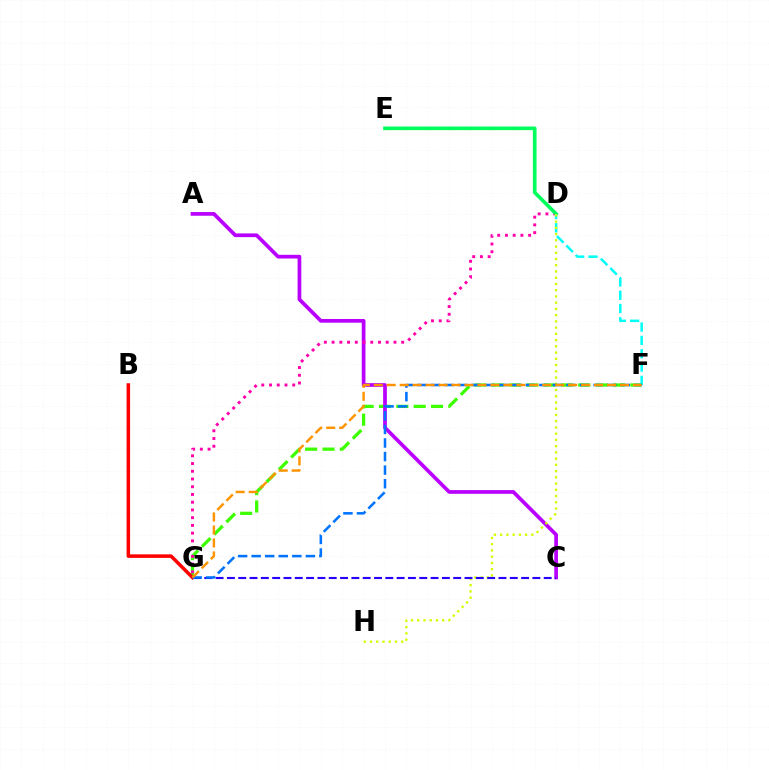{('F', 'G'): [{'color': '#3dff00', 'line_style': 'dashed', 'thickness': 2.36}, {'color': '#0074ff', 'line_style': 'dashed', 'thickness': 1.84}, {'color': '#ff9400', 'line_style': 'dashed', 'thickness': 1.76}], ('A', 'C'): [{'color': '#b900ff', 'line_style': 'solid', 'thickness': 2.67}], ('D', 'G'): [{'color': '#ff00ac', 'line_style': 'dotted', 'thickness': 2.1}], ('D', 'E'): [{'color': '#00ff5c', 'line_style': 'solid', 'thickness': 2.63}], ('D', 'F'): [{'color': '#00fff6', 'line_style': 'dashed', 'thickness': 1.81}], ('D', 'H'): [{'color': '#d1ff00', 'line_style': 'dotted', 'thickness': 1.69}], ('C', 'G'): [{'color': '#2500ff', 'line_style': 'dashed', 'thickness': 1.54}], ('B', 'G'): [{'color': '#ff0000', 'line_style': 'solid', 'thickness': 2.54}]}